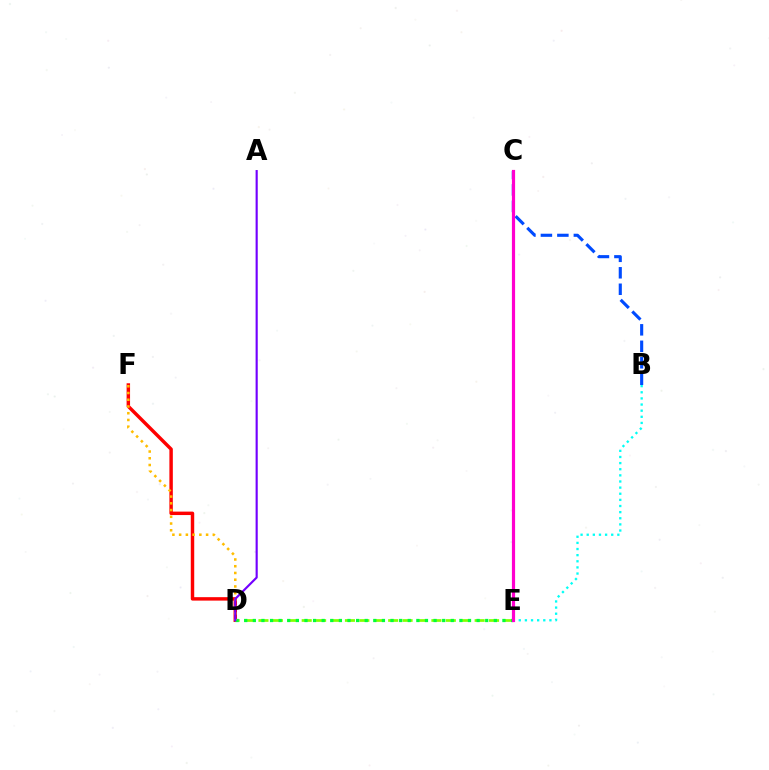{('B', 'E'): [{'color': '#00fff6', 'line_style': 'dotted', 'thickness': 1.67}], ('D', 'F'): [{'color': '#ff0000', 'line_style': 'solid', 'thickness': 2.48}, {'color': '#ffbd00', 'line_style': 'dotted', 'thickness': 1.83}], ('D', 'E'): [{'color': '#84ff00', 'line_style': 'dashed', 'thickness': 1.96}, {'color': '#00ff39', 'line_style': 'dotted', 'thickness': 2.34}], ('B', 'C'): [{'color': '#004bff', 'line_style': 'dashed', 'thickness': 2.24}], ('C', 'E'): [{'color': '#ff00cf', 'line_style': 'solid', 'thickness': 2.29}], ('A', 'D'): [{'color': '#7200ff', 'line_style': 'solid', 'thickness': 1.55}]}